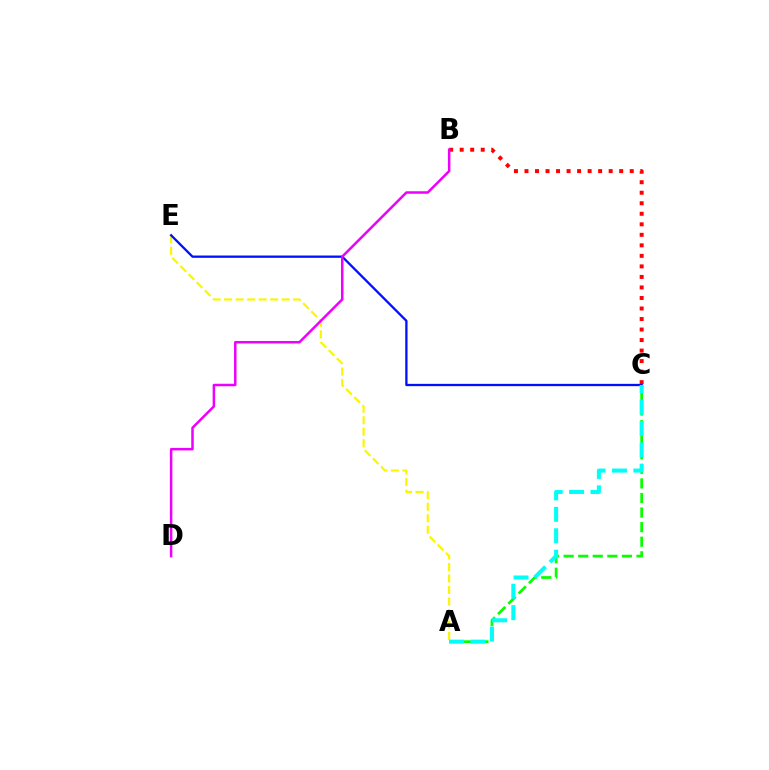{('A', 'C'): [{'color': '#08ff00', 'line_style': 'dashed', 'thickness': 1.98}, {'color': '#00fff6', 'line_style': 'dashed', 'thickness': 2.91}], ('B', 'C'): [{'color': '#ff0000', 'line_style': 'dotted', 'thickness': 2.86}], ('A', 'E'): [{'color': '#fcf500', 'line_style': 'dashed', 'thickness': 1.56}], ('C', 'E'): [{'color': '#0010ff', 'line_style': 'solid', 'thickness': 1.65}], ('B', 'D'): [{'color': '#ee00ff', 'line_style': 'solid', 'thickness': 1.8}]}